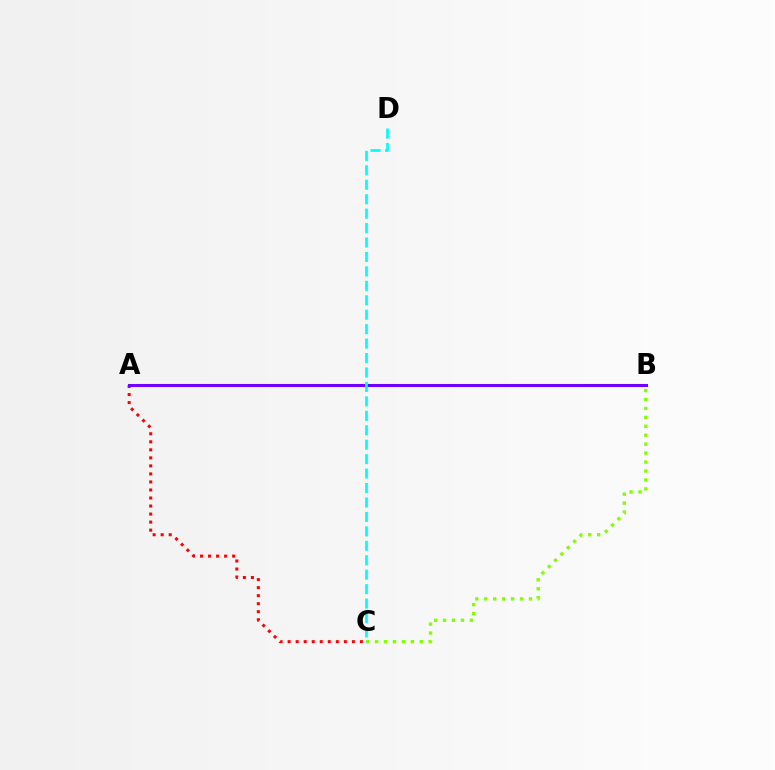{('A', 'C'): [{'color': '#ff0000', 'line_style': 'dotted', 'thickness': 2.18}], ('B', 'C'): [{'color': '#84ff00', 'line_style': 'dotted', 'thickness': 2.43}], ('A', 'B'): [{'color': '#7200ff', 'line_style': 'solid', 'thickness': 2.19}], ('C', 'D'): [{'color': '#00fff6', 'line_style': 'dashed', 'thickness': 1.96}]}